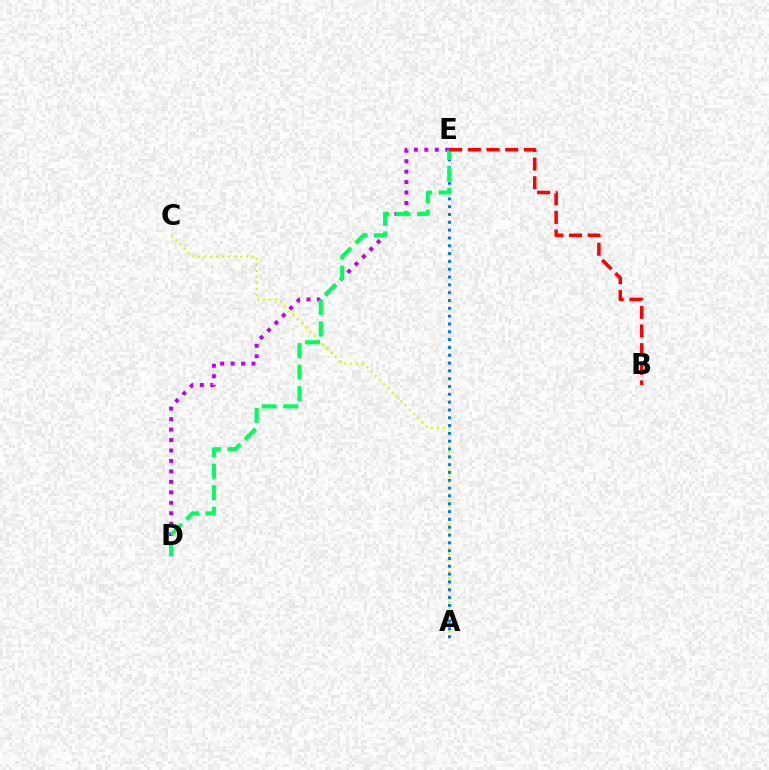{('D', 'E'): [{'color': '#b900ff', 'line_style': 'dotted', 'thickness': 2.84}, {'color': '#00ff5c', 'line_style': 'dashed', 'thickness': 2.92}], ('A', 'C'): [{'color': '#d1ff00', 'line_style': 'dotted', 'thickness': 1.62}], ('A', 'E'): [{'color': '#0074ff', 'line_style': 'dotted', 'thickness': 2.12}], ('B', 'E'): [{'color': '#ff0000', 'line_style': 'dashed', 'thickness': 2.54}]}